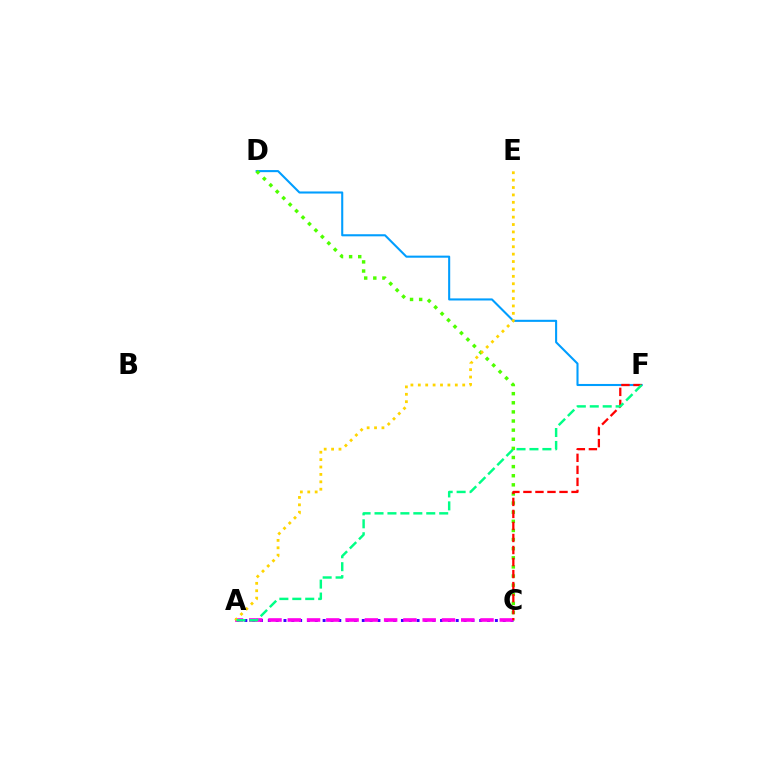{('D', 'F'): [{'color': '#009eff', 'line_style': 'solid', 'thickness': 1.5}], ('C', 'D'): [{'color': '#4fff00', 'line_style': 'dotted', 'thickness': 2.48}], ('A', 'C'): [{'color': '#3700ff', 'line_style': 'dotted', 'thickness': 2.13}, {'color': '#ff00ed', 'line_style': 'dashed', 'thickness': 2.62}], ('A', 'E'): [{'color': '#ffd500', 'line_style': 'dotted', 'thickness': 2.01}], ('C', 'F'): [{'color': '#ff0000', 'line_style': 'dashed', 'thickness': 1.63}], ('A', 'F'): [{'color': '#00ff86', 'line_style': 'dashed', 'thickness': 1.76}]}